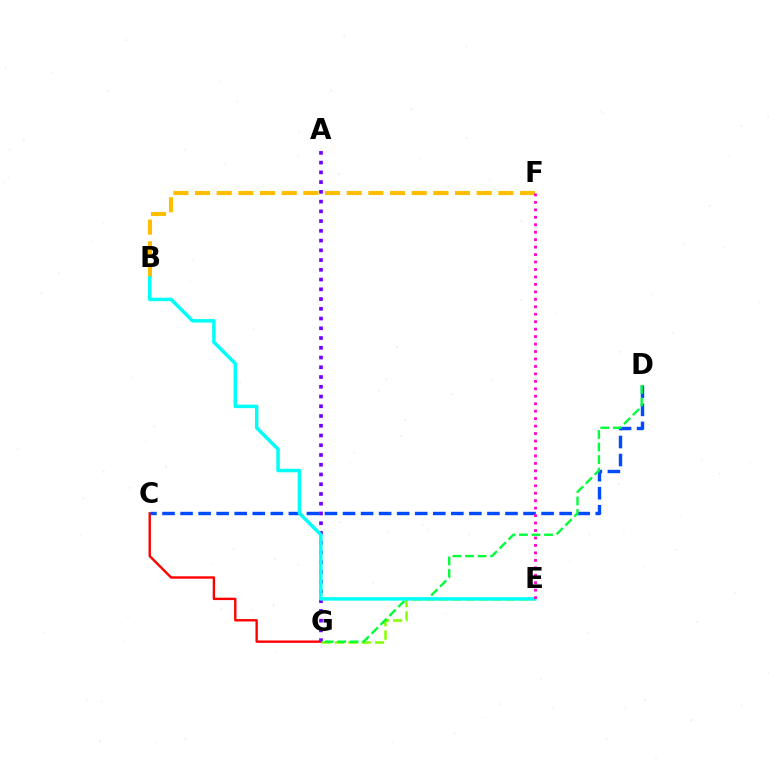{('C', 'G'): [{'color': '#ff0000', 'line_style': 'solid', 'thickness': 1.72}], ('A', 'G'): [{'color': '#7200ff', 'line_style': 'dotted', 'thickness': 2.65}], ('B', 'F'): [{'color': '#ffbd00', 'line_style': 'dashed', 'thickness': 2.94}], ('C', 'D'): [{'color': '#004bff', 'line_style': 'dashed', 'thickness': 2.45}], ('E', 'G'): [{'color': '#84ff00', 'line_style': 'dashed', 'thickness': 1.81}], ('D', 'G'): [{'color': '#00ff39', 'line_style': 'dashed', 'thickness': 1.71}], ('B', 'E'): [{'color': '#00fff6', 'line_style': 'solid', 'thickness': 2.5}], ('E', 'F'): [{'color': '#ff00cf', 'line_style': 'dotted', 'thickness': 2.03}]}